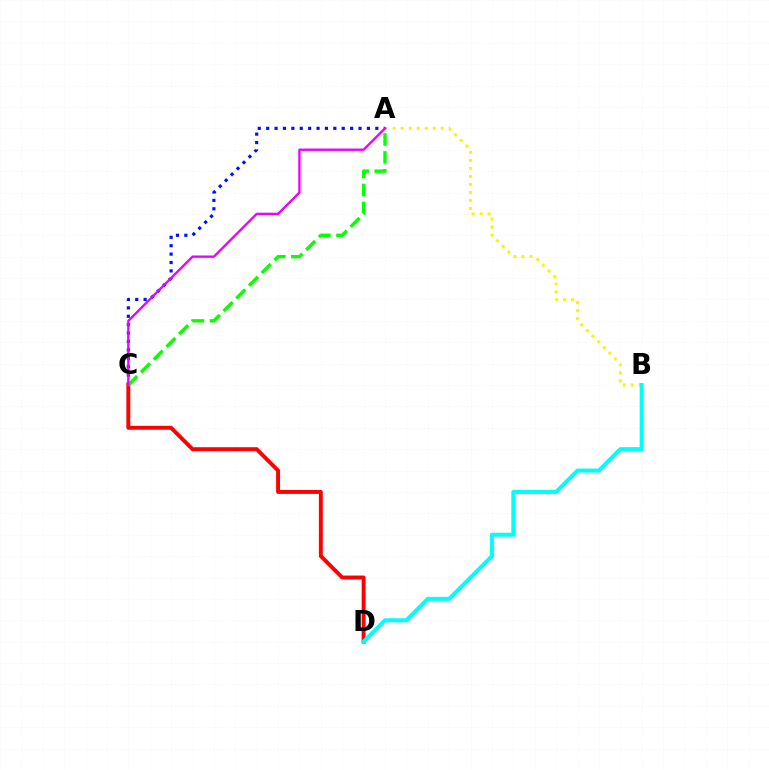{('A', 'B'): [{'color': '#fcf500', 'line_style': 'dotted', 'thickness': 2.17}], ('A', 'C'): [{'color': '#0010ff', 'line_style': 'dotted', 'thickness': 2.28}, {'color': '#08ff00', 'line_style': 'dashed', 'thickness': 2.44}, {'color': '#ee00ff', 'line_style': 'solid', 'thickness': 1.7}], ('C', 'D'): [{'color': '#ff0000', 'line_style': 'solid', 'thickness': 2.82}], ('B', 'D'): [{'color': '#00fff6', 'line_style': 'solid', 'thickness': 2.9}]}